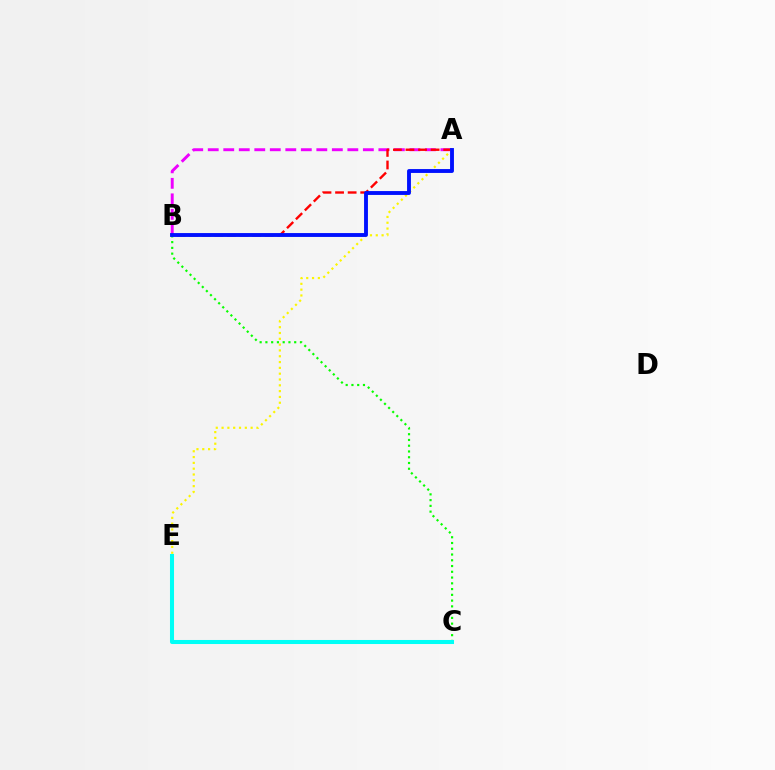{('B', 'C'): [{'color': '#08ff00', 'line_style': 'dotted', 'thickness': 1.56}], ('A', 'B'): [{'color': '#ee00ff', 'line_style': 'dashed', 'thickness': 2.11}, {'color': '#ff0000', 'line_style': 'dashed', 'thickness': 1.71}, {'color': '#0010ff', 'line_style': 'solid', 'thickness': 2.79}], ('A', 'E'): [{'color': '#fcf500', 'line_style': 'dotted', 'thickness': 1.58}], ('C', 'E'): [{'color': '#00fff6', 'line_style': 'solid', 'thickness': 2.91}]}